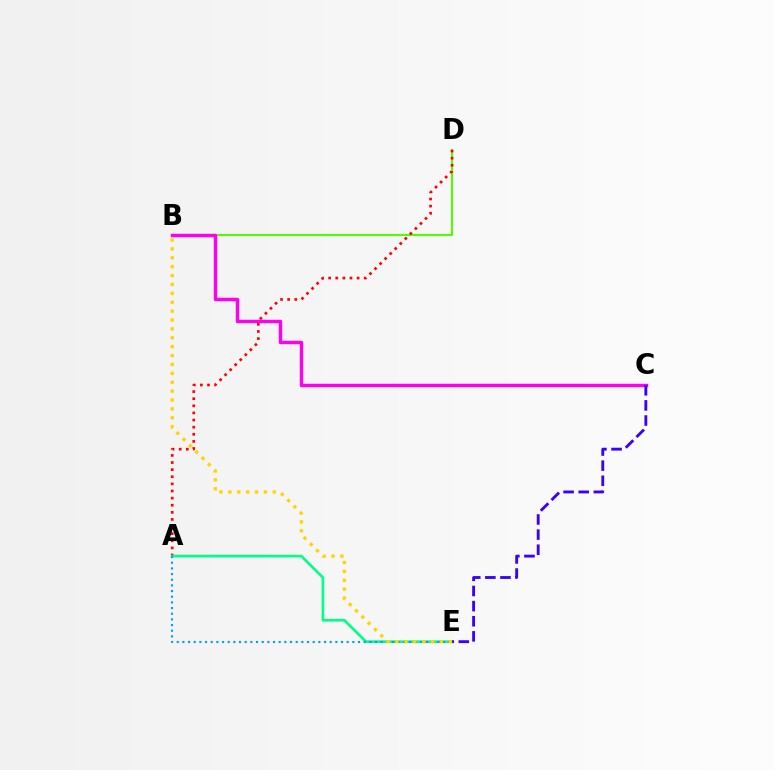{('B', 'D'): [{'color': '#4fff00', 'line_style': 'solid', 'thickness': 1.51}], ('A', 'D'): [{'color': '#ff0000', 'line_style': 'dotted', 'thickness': 1.93}], ('A', 'E'): [{'color': '#00ff86', 'line_style': 'solid', 'thickness': 1.9}, {'color': '#009eff', 'line_style': 'dotted', 'thickness': 1.54}], ('B', 'E'): [{'color': '#ffd500', 'line_style': 'dotted', 'thickness': 2.41}], ('B', 'C'): [{'color': '#ff00ed', 'line_style': 'solid', 'thickness': 2.46}], ('C', 'E'): [{'color': '#3700ff', 'line_style': 'dashed', 'thickness': 2.05}]}